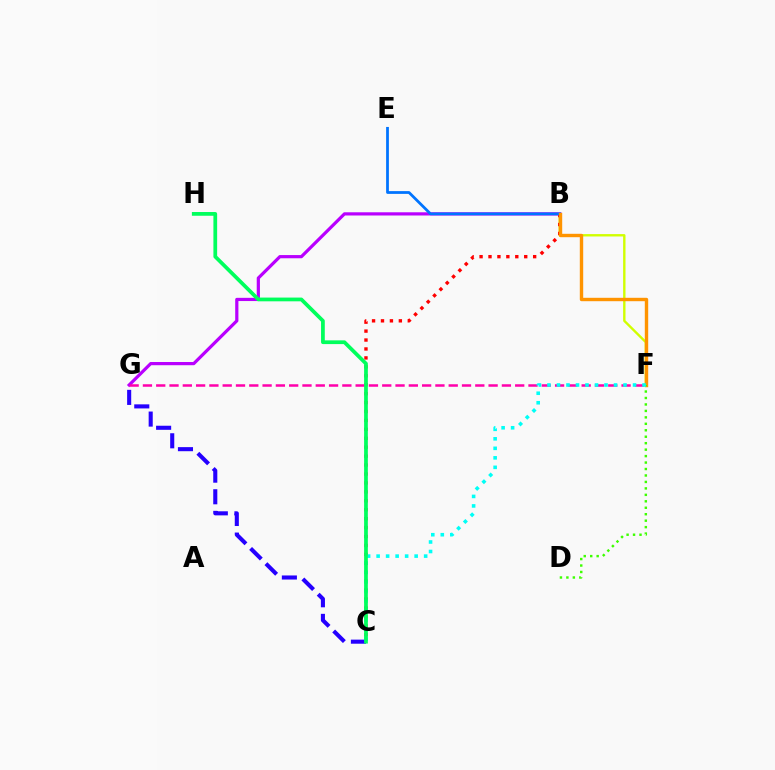{('B', 'F'): [{'color': '#d1ff00', 'line_style': 'solid', 'thickness': 1.71}, {'color': '#ff9400', 'line_style': 'solid', 'thickness': 2.45}], ('B', 'G'): [{'color': '#b900ff', 'line_style': 'solid', 'thickness': 2.31}], ('C', 'G'): [{'color': '#2500ff', 'line_style': 'dashed', 'thickness': 2.94}], ('B', 'C'): [{'color': '#ff0000', 'line_style': 'dotted', 'thickness': 2.43}], ('B', 'E'): [{'color': '#0074ff', 'line_style': 'solid', 'thickness': 1.99}], ('F', 'G'): [{'color': '#ff00ac', 'line_style': 'dashed', 'thickness': 1.81}], ('D', 'F'): [{'color': '#3dff00', 'line_style': 'dotted', 'thickness': 1.75}], ('C', 'F'): [{'color': '#00fff6', 'line_style': 'dotted', 'thickness': 2.58}], ('C', 'H'): [{'color': '#00ff5c', 'line_style': 'solid', 'thickness': 2.69}]}